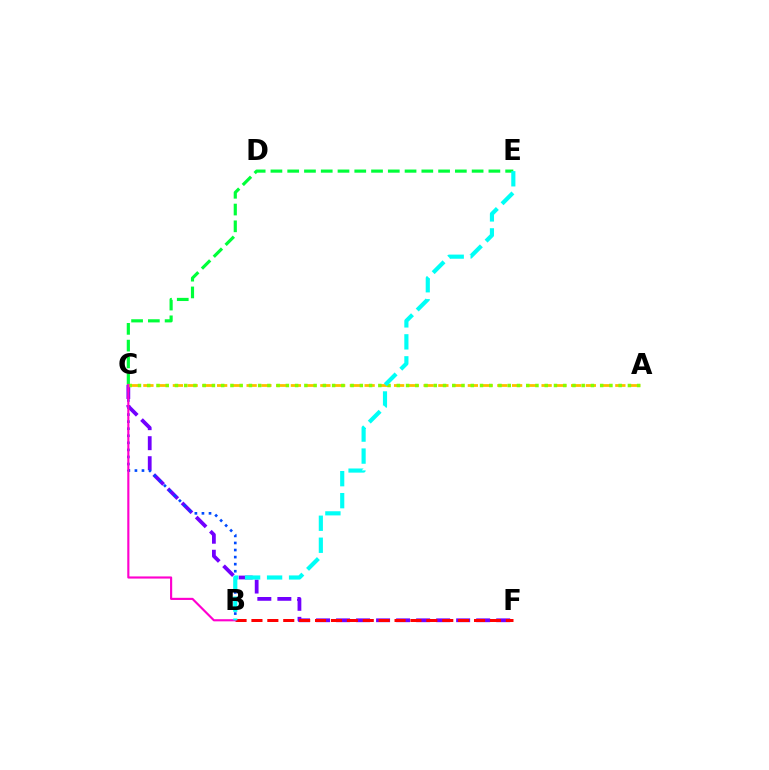{('C', 'F'): [{'color': '#7200ff', 'line_style': 'dashed', 'thickness': 2.72}], ('B', 'C'): [{'color': '#004bff', 'line_style': 'dotted', 'thickness': 1.92}, {'color': '#ff00cf', 'line_style': 'solid', 'thickness': 1.54}], ('C', 'E'): [{'color': '#00ff39', 'line_style': 'dashed', 'thickness': 2.28}], ('A', 'C'): [{'color': '#ffbd00', 'line_style': 'dashed', 'thickness': 2.0}, {'color': '#84ff00', 'line_style': 'dotted', 'thickness': 2.51}], ('B', 'F'): [{'color': '#ff0000', 'line_style': 'dashed', 'thickness': 2.16}], ('B', 'E'): [{'color': '#00fff6', 'line_style': 'dashed', 'thickness': 2.99}]}